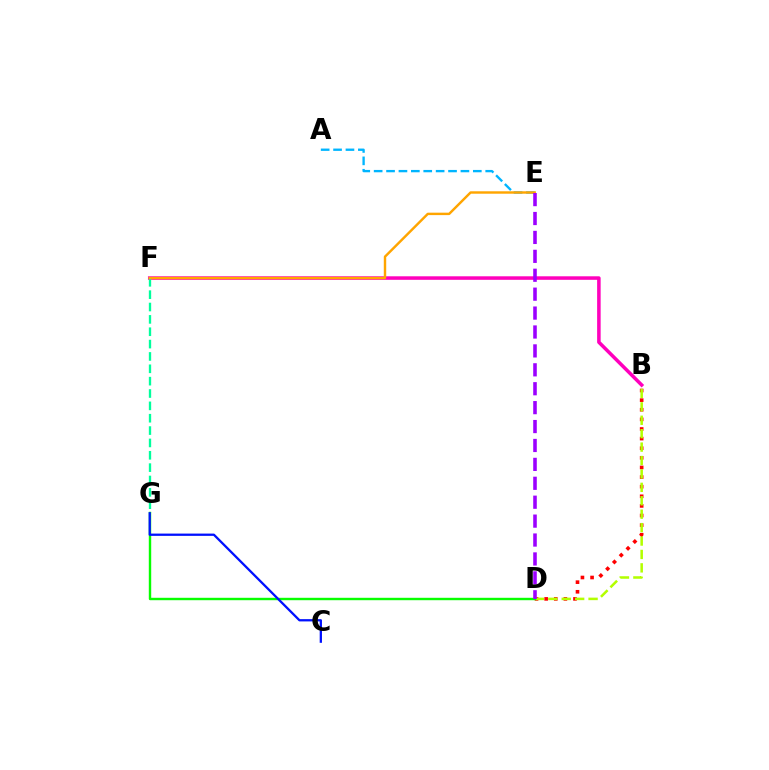{('B', 'D'): [{'color': '#ff0000', 'line_style': 'dotted', 'thickness': 2.61}, {'color': '#b3ff00', 'line_style': 'dashed', 'thickness': 1.82}], ('B', 'F'): [{'color': '#ff00bd', 'line_style': 'solid', 'thickness': 2.54}], ('A', 'E'): [{'color': '#00b5ff', 'line_style': 'dashed', 'thickness': 1.68}], ('D', 'G'): [{'color': '#08ff00', 'line_style': 'solid', 'thickness': 1.74}], ('F', 'G'): [{'color': '#00ff9d', 'line_style': 'dashed', 'thickness': 1.68}], ('E', 'F'): [{'color': '#ffa500', 'line_style': 'solid', 'thickness': 1.75}], ('D', 'E'): [{'color': '#9b00ff', 'line_style': 'dashed', 'thickness': 2.57}], ('C', 'G'): [{'color': '#0010ff', 'line_style': 'solid', 'thickness': 1.64}]}